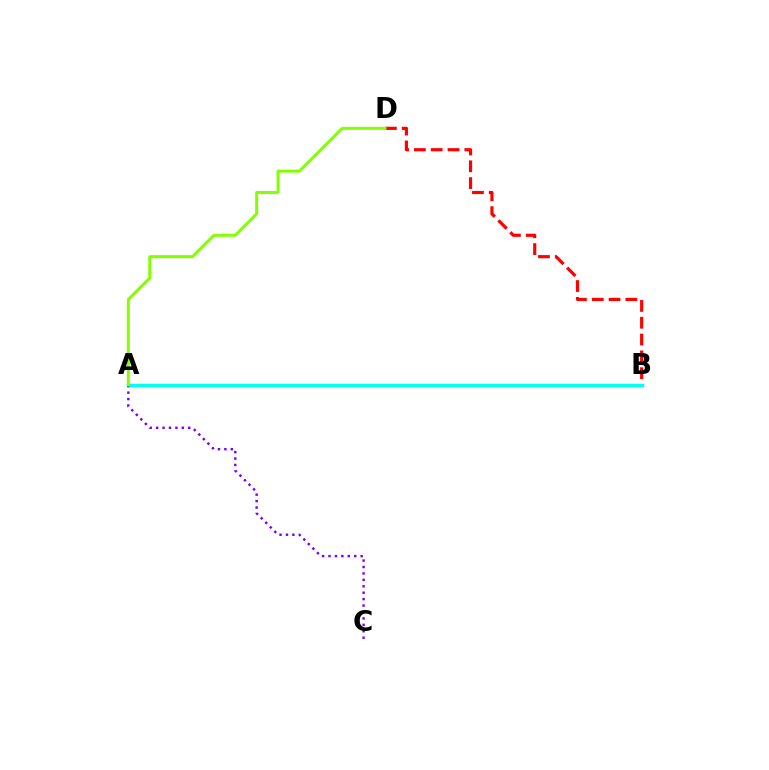{('B', 'D'): [{'color': '#ff0000', 'line_style': 'dashed', 'thickness': 2.28}], ('A', 'B'): [{'color': '#00fff6', 'line_style': 'solid', 'thickness': 2.51}], ('A', 'C'): [{'color': '#7200ff', 'line_style': 'dotted', 'thickness': 1.75}], ('A', 'D'): [{'color': '#84ff00', 'line_style': 'solid', 'thickness': 2.14}]}